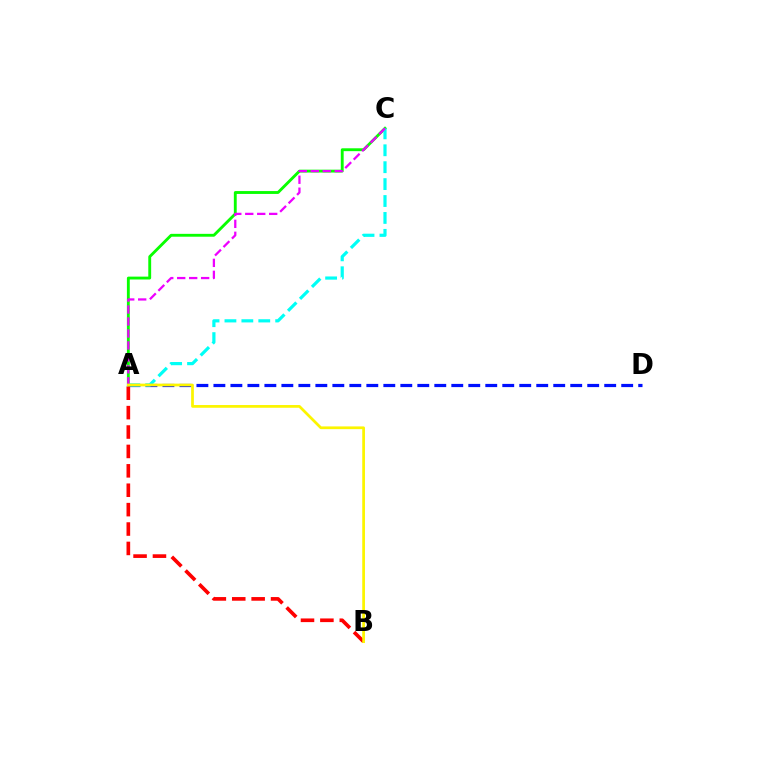{('A', 'C'): [{'color': '#08ff00', 'line_style': 'solid', 'thickness': 2.06}, {'color': '#00fff6', 'line_style': 'dashed', 'thickness': 2.3}, {'color': '#ee00ff', 'line_style': 'dashed', 'thickness': 1.63}], ('A', 'D'): [{'color': '#0010ff', 'line_style': 'dashed', 'thickness': 2.31}], ('A', 'B'): [{'color': '#ff0000', 'line_style': 'dashed', 'thickness': 2.64}, {'color': '#fcf500', 'line_style': 'solid', 'thickness': 1.97}]}